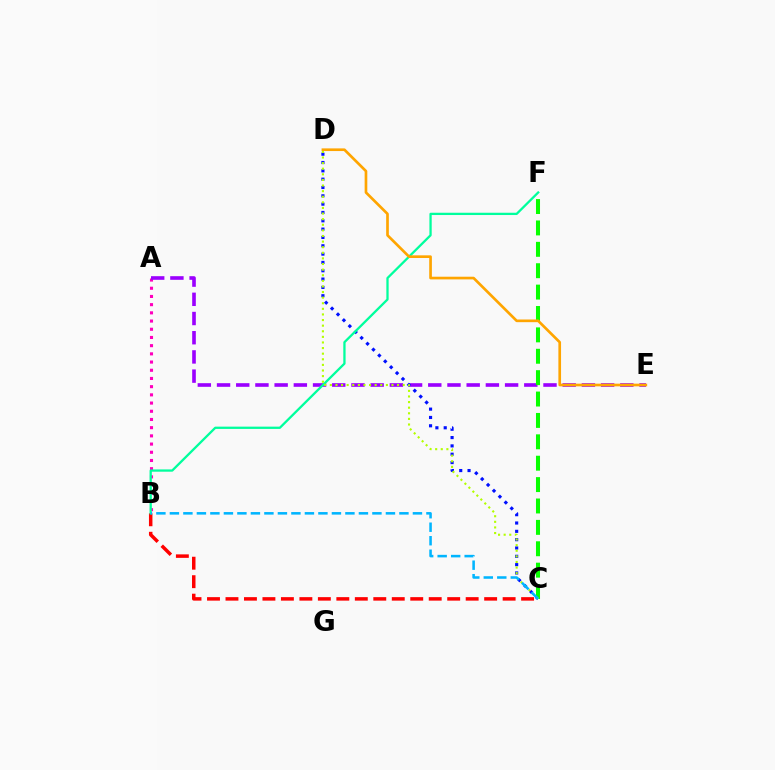{('A', 'B'): [{'color': '#ff00bd', 'line_style': 'dotted', 'thickness': 2.23}], ('A', 'E'): [{'color': '#9b00ff', 'line_style': 'dashed', 'thickness': 2.61}], ('B', 'C'): [{'color': '#ff0000', 'line_style': 'dashed', 'thickness': 2.51}, {'color': '#00b5ff', 'line_style': 'dashed', 'thickness': 1.83}], ('C', 'D'): [{'color': '#0010ff', 'line_style': 'dotted', 'thickness': 2.26}, {'color': '#b3ff00', 'line_style': 'dotted', 'thickness': 1.52}], ('C', 'F'): [{'color': '#08ff00', 'line_style': 'dashed', 'thickness': 2.91}], ('B', 'F'): [{'color': '#00ff9d', 'line_style': 'solid', 'thickness': 1.65}], ('D', 'E'): [{'color': '#ffa500', 'line_style': 'solid', 'thickness': 1.92}]}